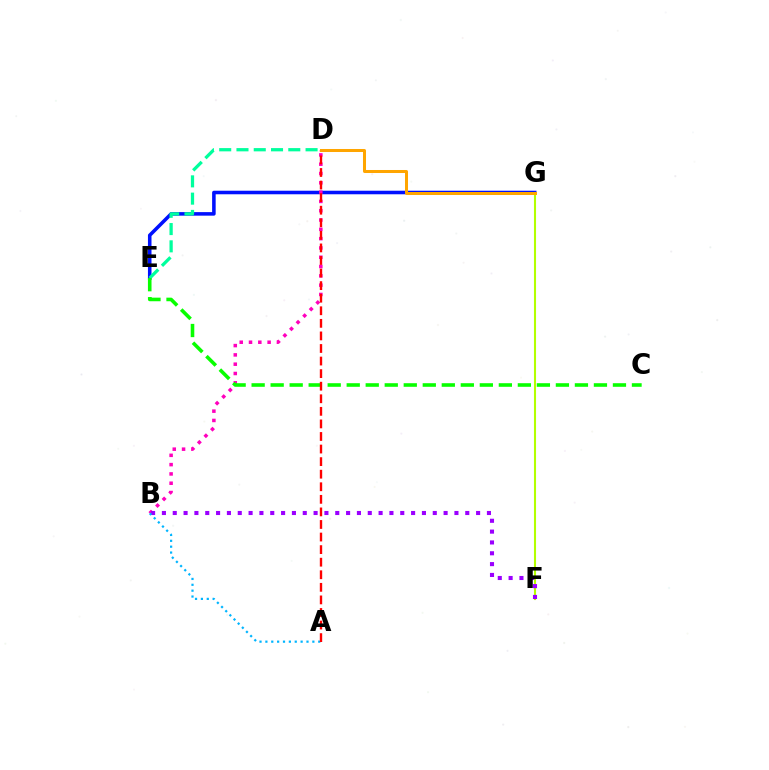{('E', 'G'): [{'color': '#0010ff', 'line_style': 'solid', 'thickness': 2.56}], ('D', 'E'): [{'color': '#00ff9d', 'line_style': 'dashed', 'thickness': 2.35}], ('B', 'D'): [{'color': '#ff00bd', 'line_style': 'dotted', 'thickness': 2.53}], ('C', 'E'): [{'color': '#08ff00', 'line_style': 'dashed', 'thickness': 2.58}], ('F', 'G'): [{'color': '#b3ff00', 'line_style': 'solid', 'thickness': 1.5}], ('B', 'F'): [{'color': '#9b00ff', 'line_style': 'dotted', 'thickness': 2.94}], ('A', 'B'): [{'color': '#00b5ff', 'line_style': 'dotted', 'thickness': 1.6}], ('A', 'D'): [{'color': '#ff0000', 'line_style': 'dashed', 'thickness': 1.71}], ('D', 'G'): [{'color': '#ffa500', 'line_style': 'solid', 'thickness': 2.17}]}